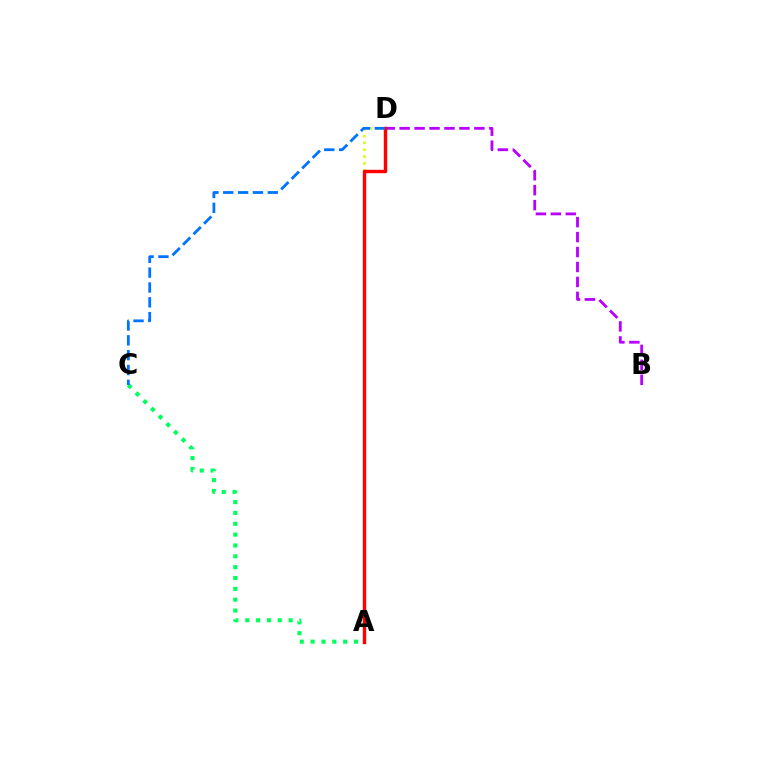{('A', 'D'): [{'color': '#d1ff00', 'line_style': 'dotted', 'thickness': 1.86}, {'color': '#ff0000', 'line_style': 'solid', 'thickness': 2.45}], ('B', 'D'): [{'color': '#b900ff', 'line_style': 'dashed', 'thickness': 2.03}], ('A', 'C'): [{'color': '#00ff5c', 'line_style': 'dotted', 'thickness': 2.95}], ('C', 'D'): [{'color': '#0074ff', 'line_style': 'dashed', 'thickness': 2.02}]}